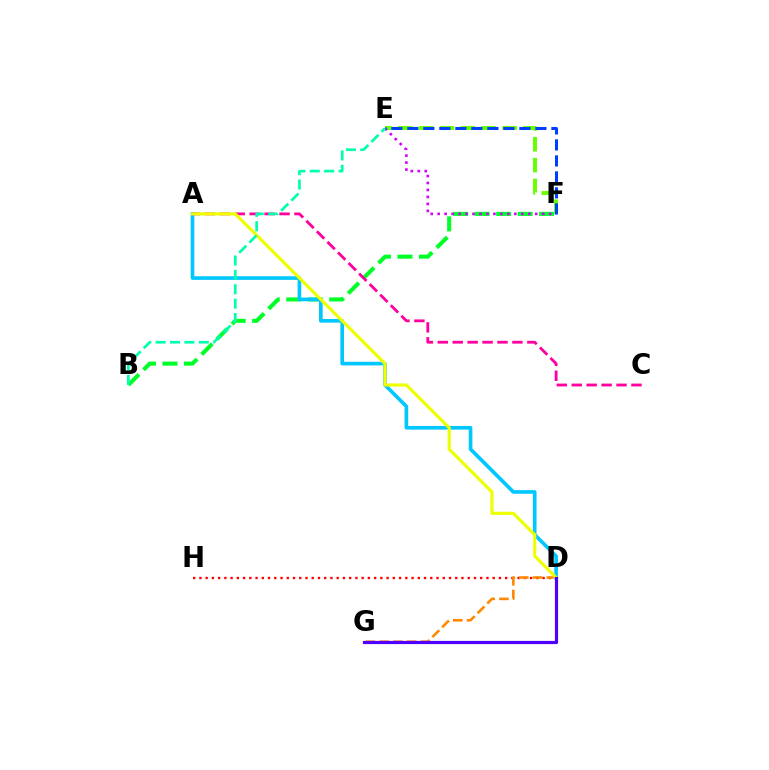{('D', 'H'): [{'color': '#ff0000', 'line_style': 'dotted', 'thickness': 1.7}], ('D', 'G'): [{'color': '#ff8800', 'line_style': 'dashed', 'thickness': 1.87}, {'color': '#4f00ff', 'line_style': 'solid', 'thickness': 2.3}], ('B', 'F'): [{'color': '#00ff27', 'line_style': 'dashed', 'thickness': 2.92}], ('A', 'D'): [{'color': '#00c7ff', 'line_style': 'solid', 'thickness': 2.62}, {'color': '#eeff00', 'line_style': 'solid', 'thickness': 2.27}], ('A', 'C'): [{'color': '#ff00a0', 'line_style': 'dashed', 'thickness': 2.03}], ('E', 'F'): [{'color': '#66ff00', 'line_style': 'dashed', 'thickness': 2.83}, {'color': '#d600ff', 'line_style': 'dotted', 'thickness': 1.89}, {'color': '#003fff', 'line_style': 'dashed', 'thickness': 2.17}], ('B', 'E'): [{'color': '#00ffaf', 'line_style': 'dashed', 'thickness': 1.95}]}